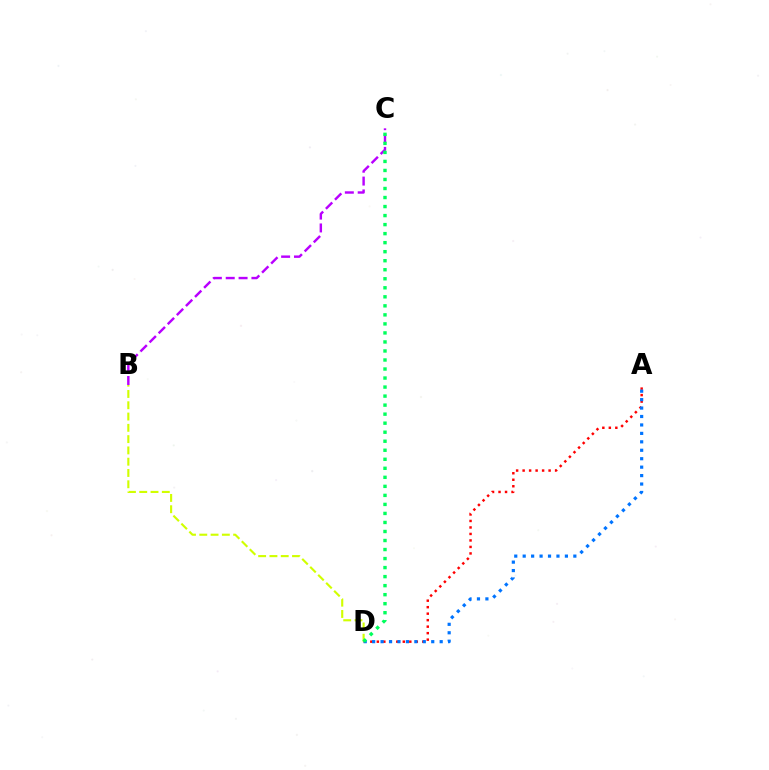{('A', 'D'): [{'color': '#ff0000', 'line_style': 'dotted', 'thickness': 1.76}, {'color': '#0074ff', 'line_style': 'dotted', 'thickness': 2.29}], ('B', 'D'): [{'color': '#d1ff00', 'line_style': 'dashed', 'thickness': 1.53}], ('B', 'C'): [{'color': '#b900ff', 'line_style': 'dashed', 'thickness': 1.75}], ('C', 'D'): [{'color': '#00ff5c', 'line_style': 'dotted', 'thickness': 2.45}]}